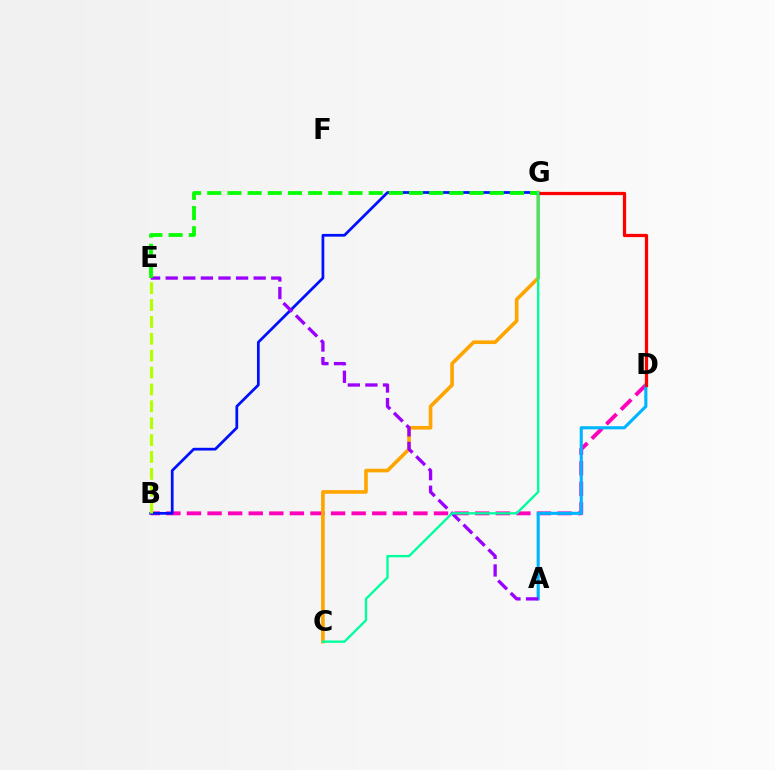{('B', 'D'): [{'color': '#ff00bd', 'line_style': 'dashed', 'thickness': 2.8}], ('B', 'G'): [{'color': '#0010ff', 'line_style': 'solid', 'thickness': 1.98}], ('C', 'G'): [{'color': '#ffa500', 'line_style': 'solid', 'thickness': 2.62}, {'color': '#00ff9d', 'line_style': 'solid', 'thickness': 1.69}], ('A', 'D'): [{'color': '#00b5ff', 'line_style': 'solid', 'thickness': 2.24}], ('A', 'E'): [{'color': '#9b00ff', 'line_style': 'dashed', 'thickness': 2.39}], ('D', 'G'): [{'color': '#ff0000', 'line_style': 'solid', 'thickness': 2.34}], ('E', 'G'): [{'color': '#08ff00', 'line_style': 'dashed', 'thickness': 2.74}], ('B', 'E'): [{'color': '#b3ff00', 'line_style': 'dashed', 'thickness': 2.29}]}